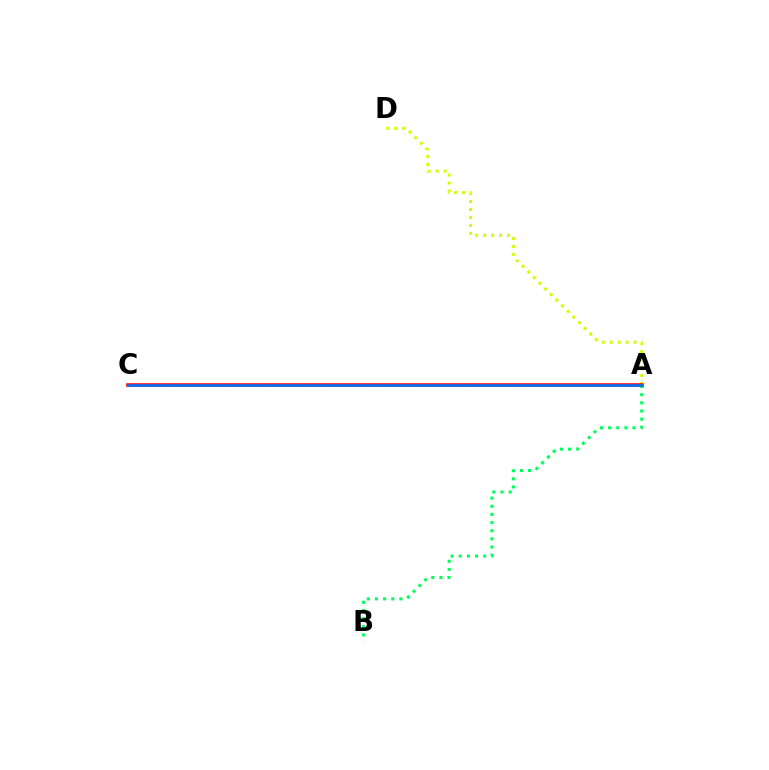{('A', 'D'): [{'color': '#d1ff00', 'line_style': 'dotted', 'thickness': 2.17}], ('A', 'C'): [{'color': '#b900ff', 'line_style': 'dotted', 'thickness': 2.01}, {'color': '#ff0000', 'line_style': 'solid', 'thickness': 2.54}, {'color': '#0074ff', 'line_style': 'solid', 'thickness': 1.88}], ('A', 'B'): [{'color': '#00ff5c', 'line_style': 'dotted', 'thickness': 2.21}]}